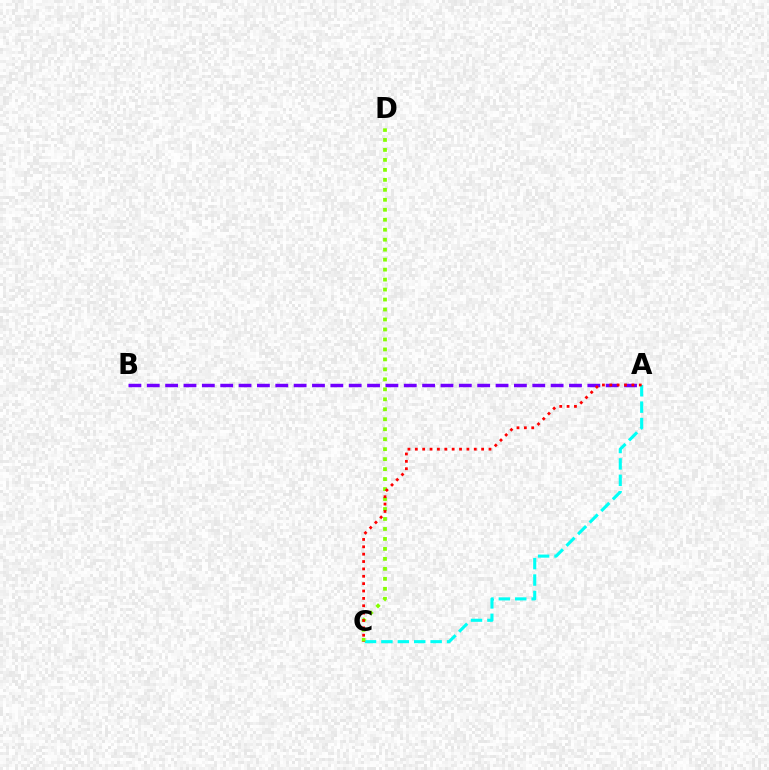{('A', 'C'): [{'color': '#00fff6', 'line_style': 'dashed', 'thickness': 2.23}, {'color': '#ff0000', 'line_style': 'dotted', 'thickness': 2.0}], ('A', 'B'): [{'color': '#7200ff', 'line_style': 'dashed', 'thickness': 2.49}], ('C', 'D'): [{'color': '#84ff00', 'line_style': 'dotted', 'thickness': 2.71}]}